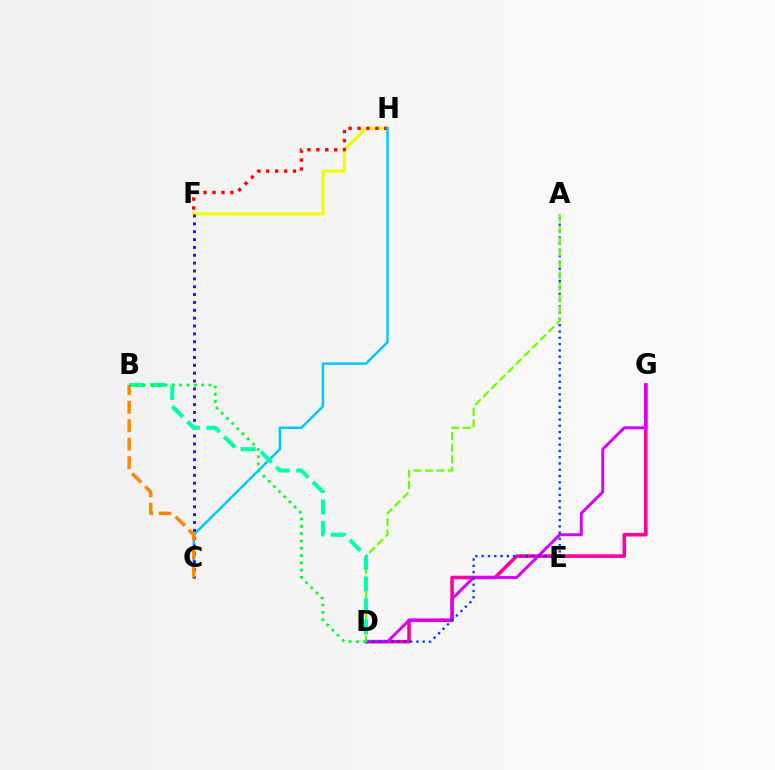{('F', 'H'): [{'color': '#eeff00', 'line_style': 'solid', 'thickness': 2.33}, {'color': '#ff0000', 'line_style': 'dotted', 'thickness': 2.43}], ('D', 'G'): [{'color': '#ff00a0', 'line_style': 'solid', 'thickness': 2.59}, {'color': '#d600ff', 'line_style': 'solid', 'thickness': 2.12}], ('A', 'D'): [{'color': '#003fff', 'line_style': 'dotted', 'thickness': 1.71}, {'color': '#66ff00', 'line_style': 'dashed', 'thickness': 1.56}], ('C', 'H'): [{'color': '#00c7ff', 'line_style': 'solid', 'thickness': 1.75}], ('C', 'F'): [{'color': '#4f00ff', 'line_style': 'dotted', 'thickness': 2.14}], ('B', 'D'): [{'color': '#00ffaf', 'line_style': 'dashed', 'thickness': 2.92}, {'color': '#00ff27', 'line_style': 'dotted', 'thickness': 1.98}], ('B', 'C'): [{'color': '#ff8800', 'line_style': 'dashed', 'thickness': 2.51}]}